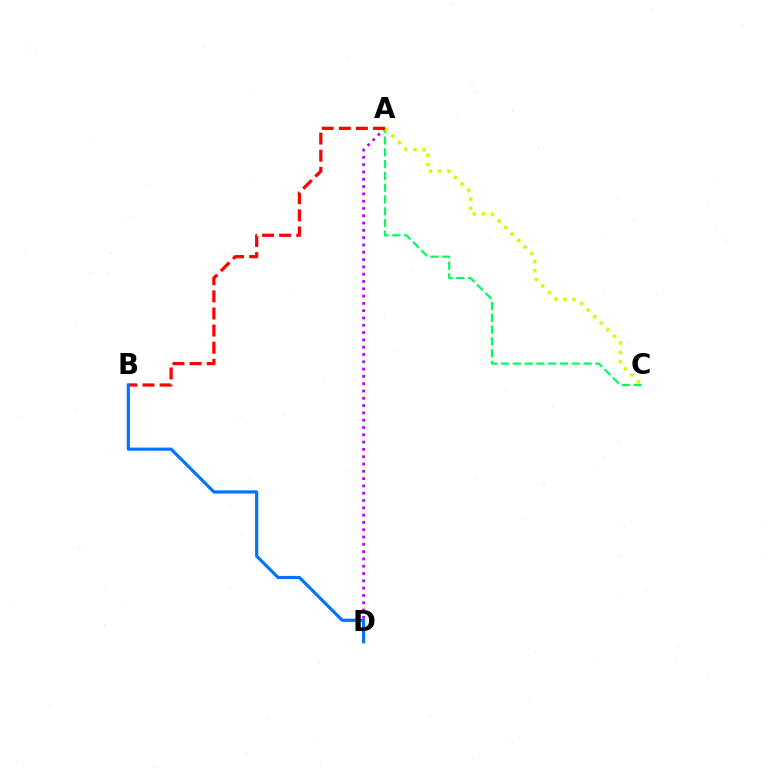{('A', 'D'): [{'color': '#b900ff', 'line_style': 'dotted', 'thickness': 1.98}], ('A', 'C'): [{'color': '#00ff5c', 'line_style': 'dashed', 'thickness': 1.6}, {'color': '#d1ff00', 'line_style': 'dotted', 'thickness': 2.51}], ('A', 'B'): [{'color': '#ff0000', 'line_style': 'dashed', 'thickness': 2.33}], ('B', 'D'): [{'color': '#0074ff', 'line_style': 'solid', 'thickness': 2.28}]}